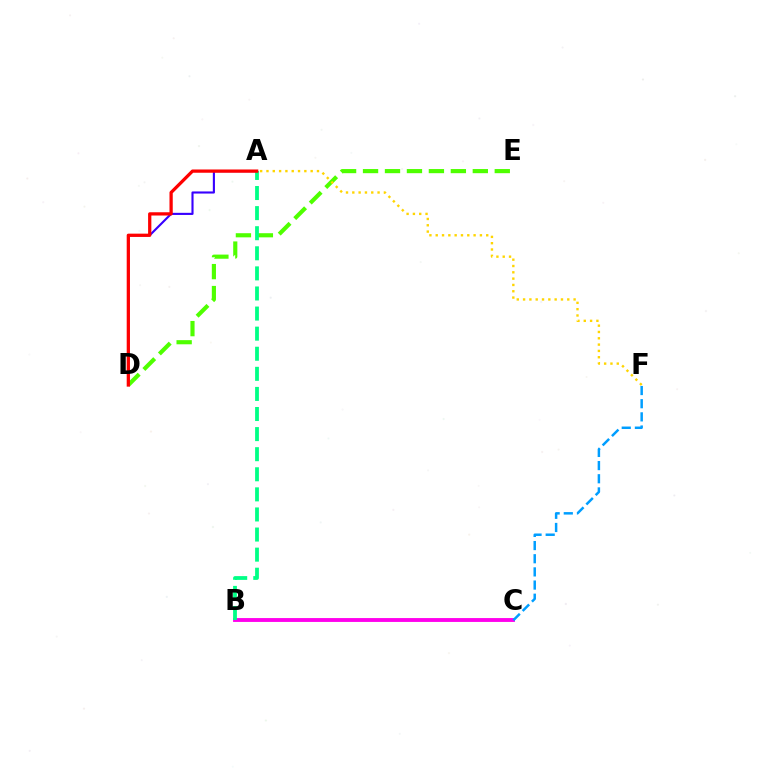{('B', 'C'): [{'color': '#ff00ed', 'line_style': 'solid', 'thickness': 2.79}], ('C', 'F'): [{'color': '#009eff', 'line_style': 'dashed', 'thickness': 1.79}], ('A', 'D'): [{'color': '#3700ff', 'line_style': 'solid', 'thickness': 1.53}, {'color': '#ff0000', 'line_style': 'solid', 'thickness': 2.35}], ('D', 'E'): [{'color': '#4fff00', 'line_style': 'dashed', 'thickness': 2.98}], ('A', 'F'): [{'color': '#ffd500', 'line_style': 'dotted', 'thickness': 1.72}], ('A', 'B'): [{'color': '#00ff86', 'line_style': 'dashed', 'thickness': 2.73}]}